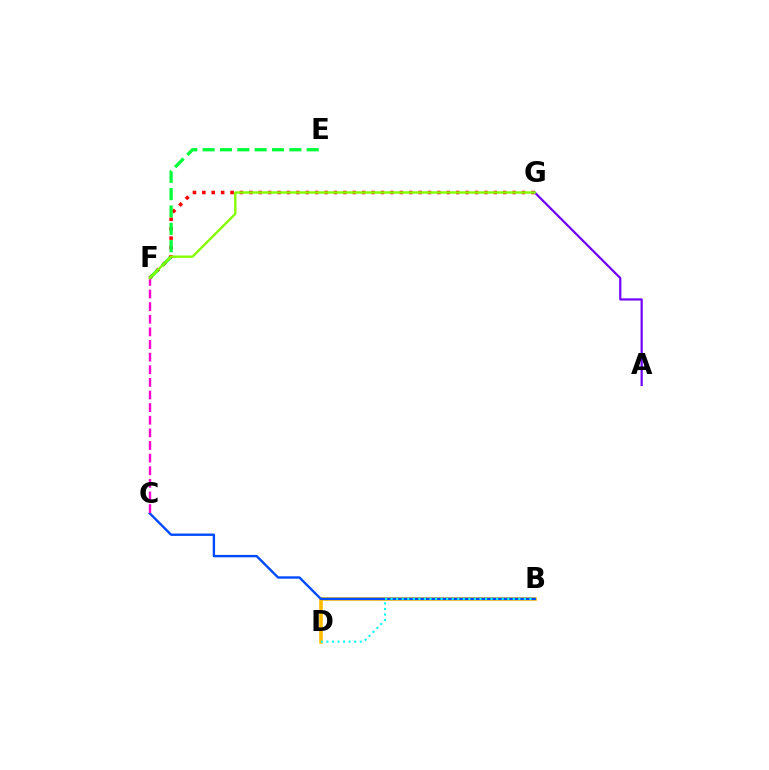{('F', 'G'): [{'color': '#ff0000', 'line_style': 'dotted', 'thickness': 2.55}, {'color': '#84ff00', 'line_style': 'solid', 'thickness': 1.69}], ('B', 'D'): [{'color': '#ffbd00', 'line_style': 'solid', 'thickness': 2.59}, {'color': '#00fff6', 'line_style': 'dotted', 'thickness': 1.51}], ('B', 'C'): [{'color': '#004bff', 'line_style': 'solid', 'thickness': 1.72}], ('A', 'G'): [{'color': '#7200ff', 'line_style': 'solid', 'thickness': 1.59}], ('E', 'F'): [{'color': '#00ff39', 'line_style': 'dashed', 'thickness': 2.36}], ('C', 'F'): [{'color': '#ff00cf', 'line_style': 'dashed', 'thickness': 1.71}]}